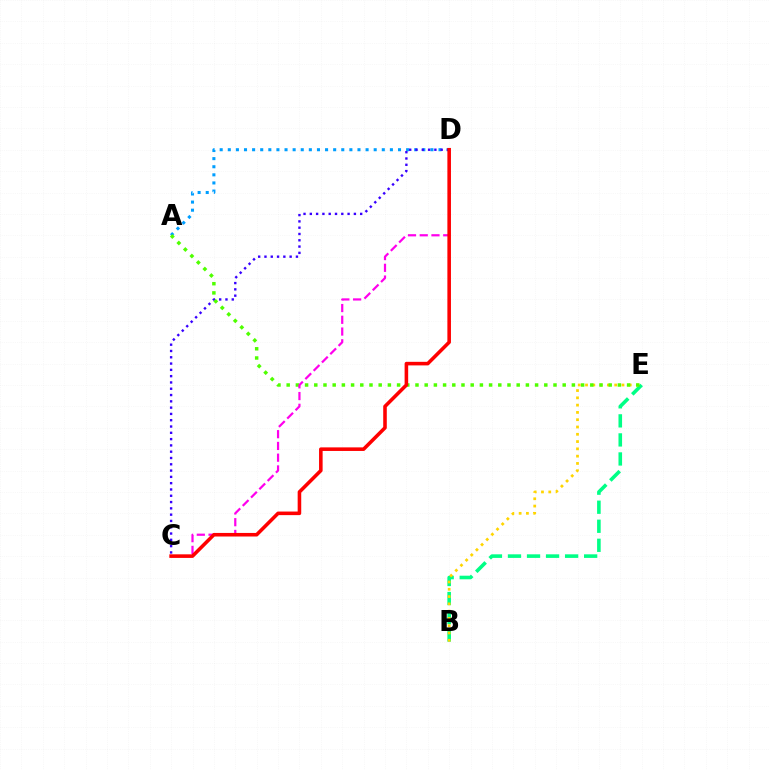{('A', 'D'): [{'color': '#009eff', 'line_style': 'dotted', 'thickness': 2.2}], ('C', 'D'): [{'color': '#3700ff', 'line_style': 'dotted', 'thickness': 1.71}, {'color': '#ff00ed', 'line_style': 'dashed', 'thickness': 1.6}, {'color': '#ff0000', 'line_style': 'solid', 'thickness': 2.57}], ('B', 'E'): [{'color': '#00ff86', 'line_style': 'dashed', 'thickness': 2.59}, {'color': '#ffd500', 'line_style': 'dotted', 'thickness': 1.98}], ('A', 'E'): [{'color': '#4fff00', 'line_style': 'dotted', 'thickness': 2.5}]}